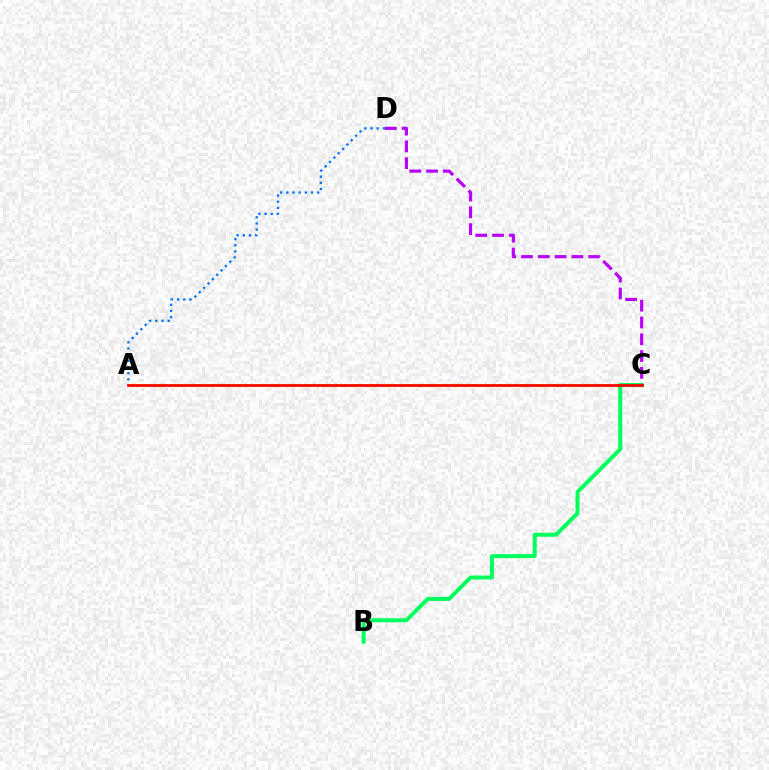{('A', 'C'): [{'color': '#d1ff00', 'line_style': 'dashed', 'thickness': 2.23}, {'color': '#ff0000', 'line_style': 'solid', 'thickness': 1.95}], ('A', 'D'): [{'color': '#0074ff', 'line_style': 'dotted', 'thickness': 1.67}], ('B', 'C'): [{'color': '#00ff5c', 'line_style': 'solid', 'thickness': 2.87}], ('C', 'D'): [{'color': '#b900ff', 'line_style': 'dashed', 'thickness': 2.28}]}